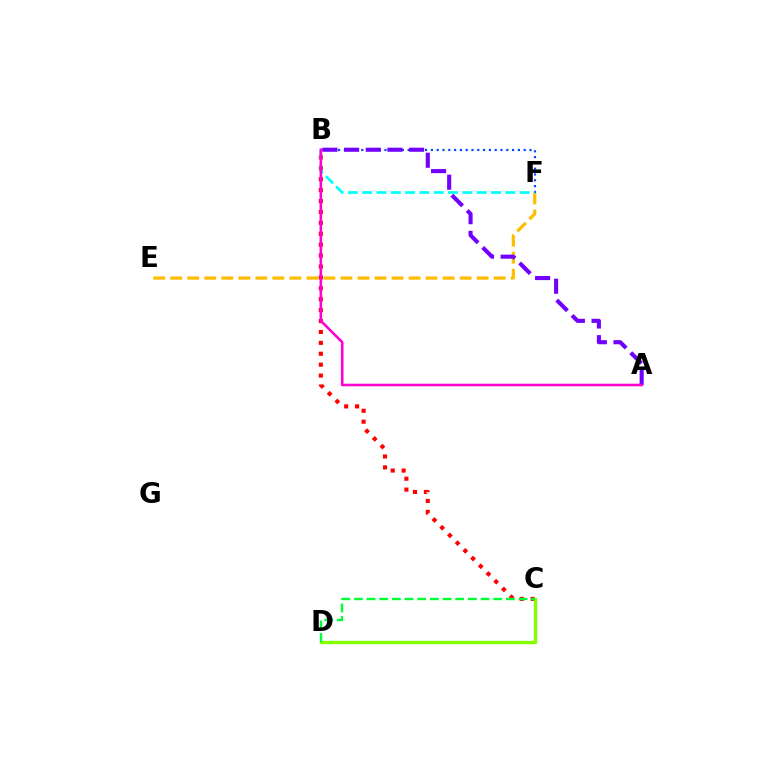{('B', 'C'): [{'color': '#ff0000', 'line_style': 'dotted', 'thickness': 2.96}], ('C', 'D'): [{'color': '#84ff00', 'line_style': 'solid', 'thickness': 2.42}, {'color': '#00ff39', 'line_style': 'dashed', 'thickness': 1.72}], ('E', 'F'): [{'color': '#ffbd00', 'line_style': 'dashed', 'thickness': 2.31}], ('B', 'F'): [{'color': '#004bff', 'line_style': 'dotted', 'thickness': 1.58}, {'color': '#00fff6', 'line_style': 'dashed', 'thickness': 1.94}], ('A', 'B'): [{'color': '#7200ff', 'line_style': 'dashed', 'thickness': 2.94}, {'color': '#ff00cf', 'line_style': 'solid', 'thickness': 1.85}]}